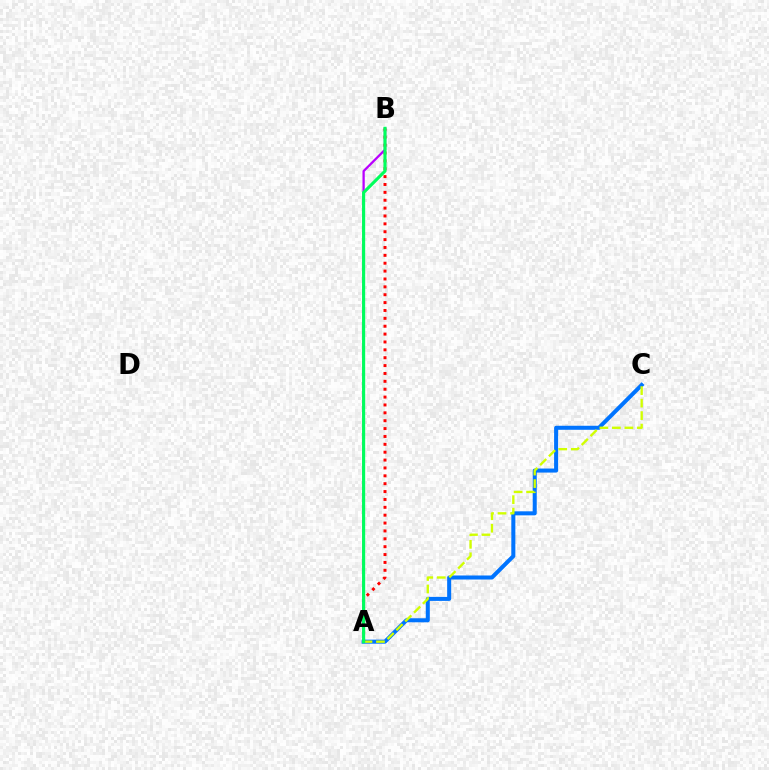{('A', 'C'): [{'color': '#0074ff', 'line_style': 'solid', 'thickness': 2.9}, {'color': '#d1ff00', 'line_style': 'dashed', 'thickness': 1.7}], ('A', 'B'): [{'color': '#ff0000', 'line_style': 'dotted', 'thickness': 2.14}, {'color': '#b900ff', 'line_style': 'solid', 'thickness': 1.64}, {'color': '#00ff5c', 'line_style': 'solid', 'thickness': 2.25}]}